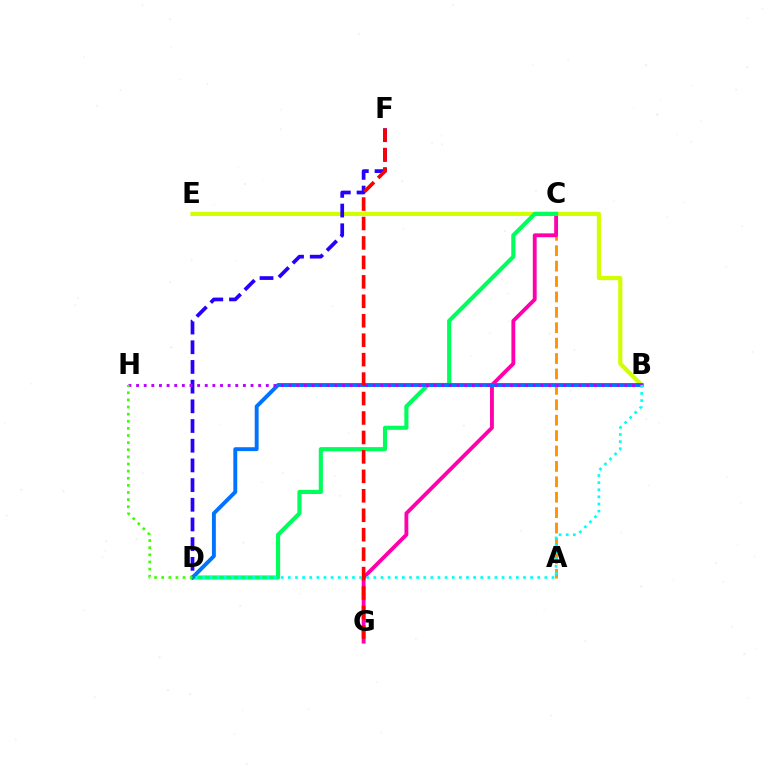{('B', 'E'): [{'color': '#d1ff00', 'line_style': 'solid', 'thickness': 3.0}], ('A', 'C'): [{'color': '#ff9400', 'line_style': 'dashed', 'thickness': 2.09}], ('C', 'G'): [{'color': '#ff00ac', 'line_style': 'solid', 'thickness': 2.77}], ('C', 'D'): [{'color': '#00ff5c', 'line_style': 'solid', 'thickness': 2.97}], ('D', 'F'): [{'color': '#2500ff', 'line_style': 'dashed', 'thickness': 2.67}], ('B', 'D'): [{'color': '#0074ff', 'line_style': 'solid', 'thickness': 2.81}, {'color': '#00fff6', 'line_style': 'dotted', 'thickness': 1.94}], ('B', 'H'): [{'color': '#b900ff', 'line_style': 'dotted', 'thickness': 2.07}], ('F', 'G'): [{'color': '#ff0000', 'line_style': 'dashed', 'thickness': 2.64}], ('D', 'H'): [{'color': '#3dff00', 'line_style': 'dotted', 'thickness': 1.93}]}